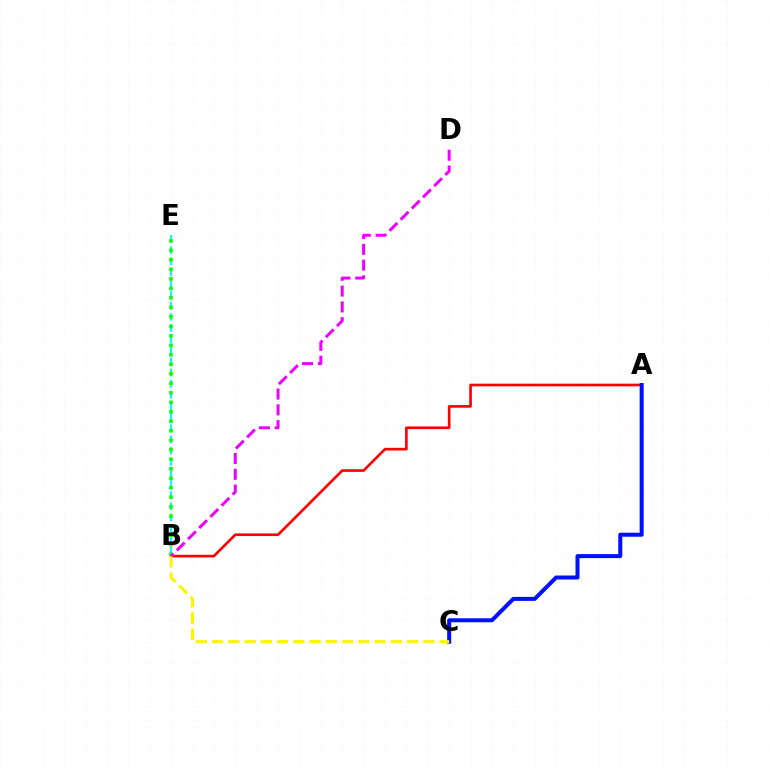{('A', 'B'): [{'color': '#ff0000', 'line_style': 'solid', 'thickness': 1.91}], ('A', 'C'): [{'color': '#0010ff', 'line_style': 'solid', 'thickness': 2.89}], ('B', 'E'): [{'color': '#00fff6', 'line_style': 'dashed', 'thickness': 1.51}, {'color': '#08ff00', 'line_style': 'dotted', 'thickness': 2.58}], ('B', 'C'): [{'color': '#fcf500', 'line_style': 'dashed', 'thickness': 2.21}], ('B', 'D'): [{'color': '#ee00ff', 'line_style': 'dashed', 'thickness': 2.14}]}